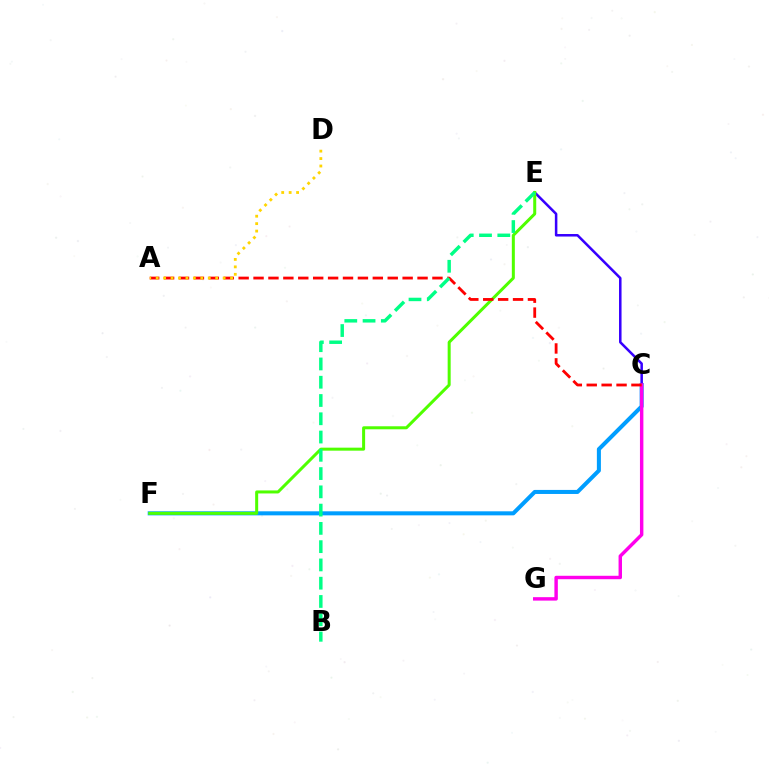{('C', 'F'): [{'color': '#009eff', 'line_style': 'solid', 'thickness': 2.91}], ('C', 'E'): [{'color': '#3700ff', 'line_style': 'solid', 'thickness': 1.82}], ('C', 'G'): [{'color': '#ff00ed', 'line_style': 'solid', 'thickness': 2.47}], ('E', 'F'): [{'color': '#4fff00', 'line_style': 'solid', 'thickness': 2.17}], ('A', 'C'): [{'color': '#ff0000', 'line_style': 'dashed', 'thickness': 2.03}], ('B', 'E'): [{'color': '#00ff86', 'line_style': 'dashed', 'thickness': 2.48}], ('A', 'D'): [{'color': '#ffd500', 'line_style': 'dotted', 'thickness': 2.02}]}